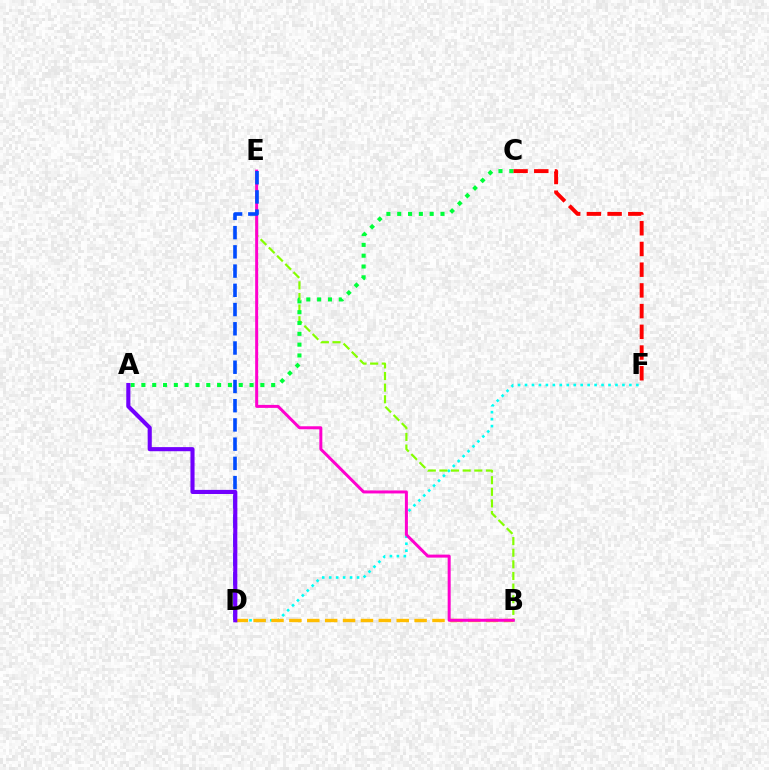{('D', 'F'): [{'color': '#00fff6', 'line_style': 'dotted', 'thickness': 1.89}], ('C', 'F'): [{'color': '#ff0000', 'line_style': 'dashed', 'thickness': 2.81}], ('B', 'D'): [{'color': '#ffbd00', 'line_style': 'dashed', 'thickness': 2.43}], ('B', 'E'): [{'color': '#84ff00', 'line_style': 'dashed', 'thickness': 1.58}, {'color': '#ff00cf', 'line_style': 'solid', 'thickness': 2.16}], ('D', 'E'): [{'color': '#004bff', 'line_style': 'dashed', 'thickness': 2.61}], ('A', 'C'): [{'color': '#00ff39', 'line_style': 'dotted', 'thickness': 2.94}], ('A', 'D'): [{'color': '#7200ff', 'line_style': 'solid', 'thickness': 2.96}]}